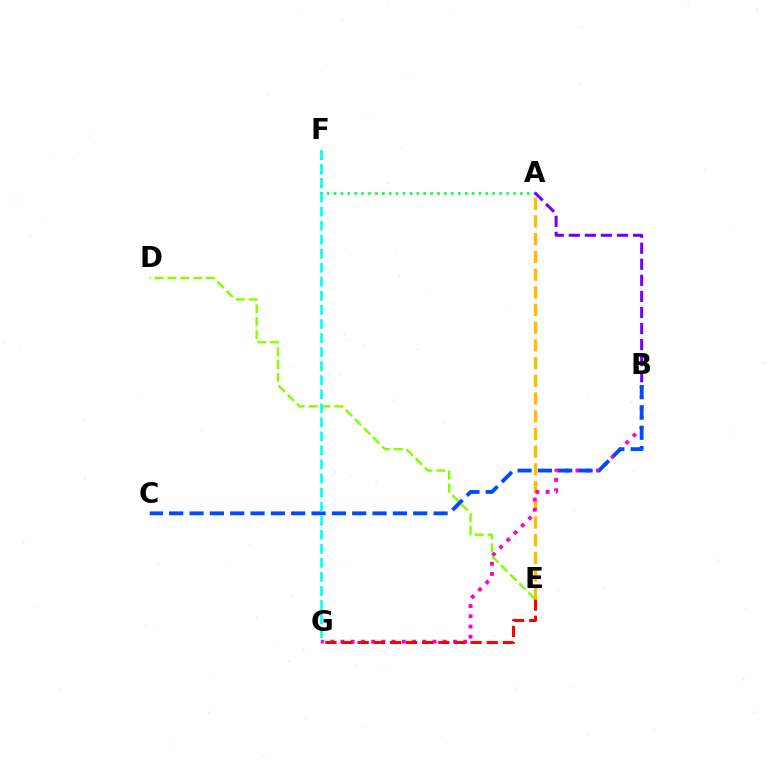{('A', 'E'): [{'color': '#ffbd00', 'line_style': 'dashed', 'thickness': 2.41}], ('B', 'G'): [{'color': '#ff00cf', 'line_style': 'dotted', 'thickness': 2.78}], ('A', 'F'): [{'color': '#00ff39', 'line_style': 'dotted', 'thickness': 1.88}], ('A', 'B'): [{'color': '#7200ff', 'line_style': 'dashed', 'thickness': 2.18}], ('D', 'E'): [{'color': '#84ff00', 'line_style': 'dashed', 'thickness': 1.75}], ('B', 'C'): [{'color': '#004bff', 'line_style': 'dashed', 'thickness': 2.76}], ('E', 'G'): [{'color': '#ff0000', 'line_style': 'dashed', 'thickness': 2.19}], ('F', 'G'): [{'color': '#00fff6', 'line_style': 'dashed', 'thickness': 1.91}]}